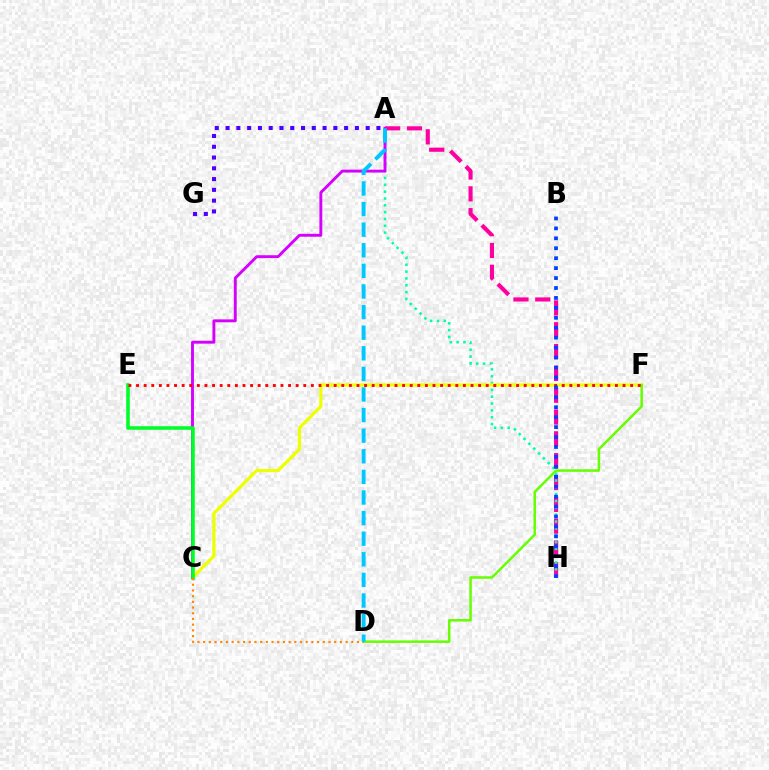{('A', 'G'): [{'color': '#4f00ff', 'line_style': 'dotted', 'thickness': 2.93}], ('A', 'H'): [{'color': '#ff00a0', 'line_style': 'dashed', 'thickness': 2.96}, {'color': '#00ffaf', 'line_style': 'dotted', 'thickness': 1.86}], ('C', 'F'): [{'color': '#eeff00', 'line_style': 'solid', 'thickness': 2.31}], ('A', 'C'): [{'color': '#d600ff', 'line_style': 'solid', 'thickness': 2.09}], ('D', 'F'): [{'color': '#66ff00', 'line_style': 'solid', 'thickness': 1.8}], ('C', 'E'): [{'color': '#00ff27', 'line_style': 'solid', 'thickness': 2.56}], ('E', 'F'): [{'color': '#ff0000', 'line_style': 'dotted', 'thickness': 2.07}], ('B', 'H'): [{'color': '#003fff', 'line_style': 'dotted', 'thickness': 2.7}], ('C', 'D'): [{'color': '#ff8800', 'line_style': 'dotted', 'thickness': 1.55}], ('A', 'D'): [{'color': '#00c7ff', 'line_style': 'dashed', 'thickness': 2.8}]}